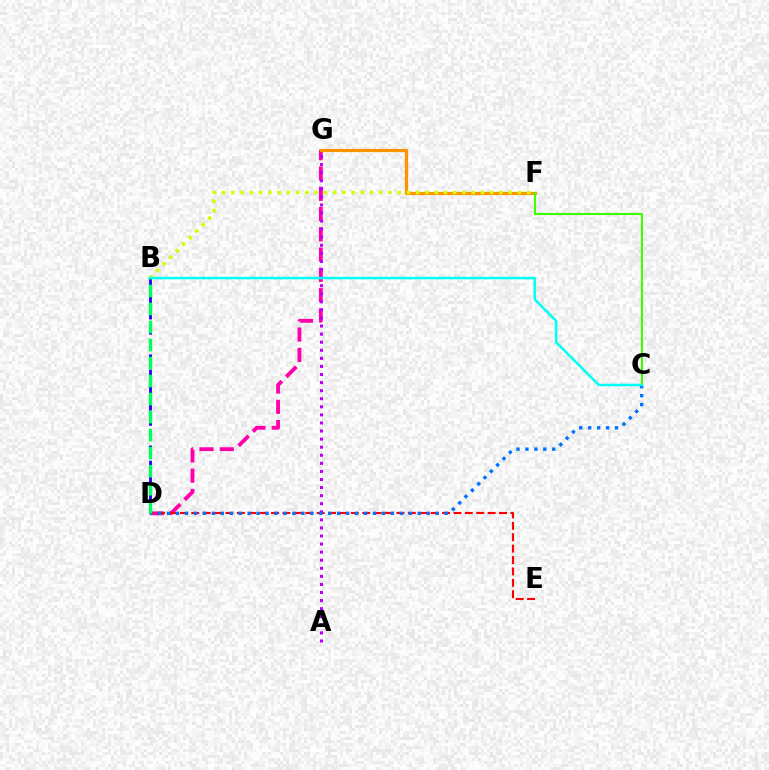{('D', 'G'): [{'color': '#ff00ac', 'line_style': 'dashed', 'thickness': 2.75}], ('F', 'G'): [{'color': '#ff9400', 'line_style': 'solid', 'thickness': 2.3}], ('B', 'F'): [{'color': '#d1ff00', 'line_style': 'dotted', 'thickness': 2.51}], ('B', 'D'): [{'color': '#2500ff', 'line_style': 'dashed', 'thickness': 2.06}, {'color': '#00ff5c', 'line_style': 'dashed', 'thickness': 2.45}], ('D', 'E'): [{'color': '#ff0000', 'line_style': 'dashed', 'thickness': 1.55}], ('A', 'G'): [{'color': '#b900ff', 'line_style': 'dotted', 'thickness': 2.19}], ('C', 'D'): [{'color': '#0074ff', 'line_style': 'dotted', 'thickness': 2.43}], ('C', 'F'): [{'color': '#3dff00', 'line_style': 'solid', 'thickness': 1.52}], ('B', 'C'): [{'color': '#00fff6', 'line_style': 'solid', 'thickness': 1.79}]}